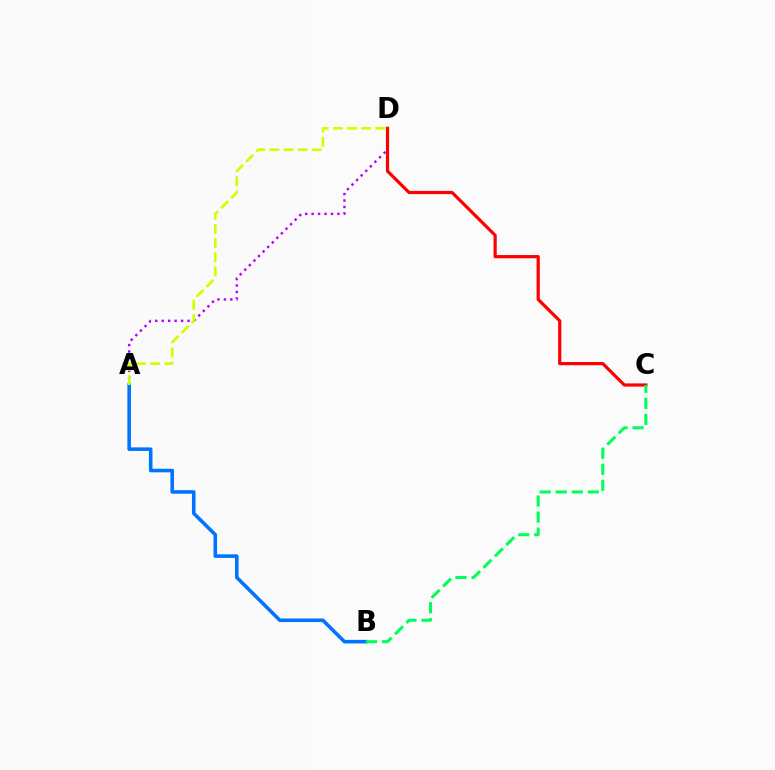{('A', 'D'): [{'color': '#b900ff', 'line_style': 'dotted', 'thickness': 1.75}, {'color': '#d1ff00', 'line_style': 'dashed', 'thickness': 1.92}], ('C', 'D'): [{'color': '#ff0000', 'line_style': 'solid', 'thickness': 2.31}], ('A', 'B'): [{'color': '#0074ff', 'line_style': 'solid', 'thickness': 2.57}], ('B', 'C'): [{'color': '#00ff5c', 'line_style': 'dashed', 'thickness': 2.18}]}